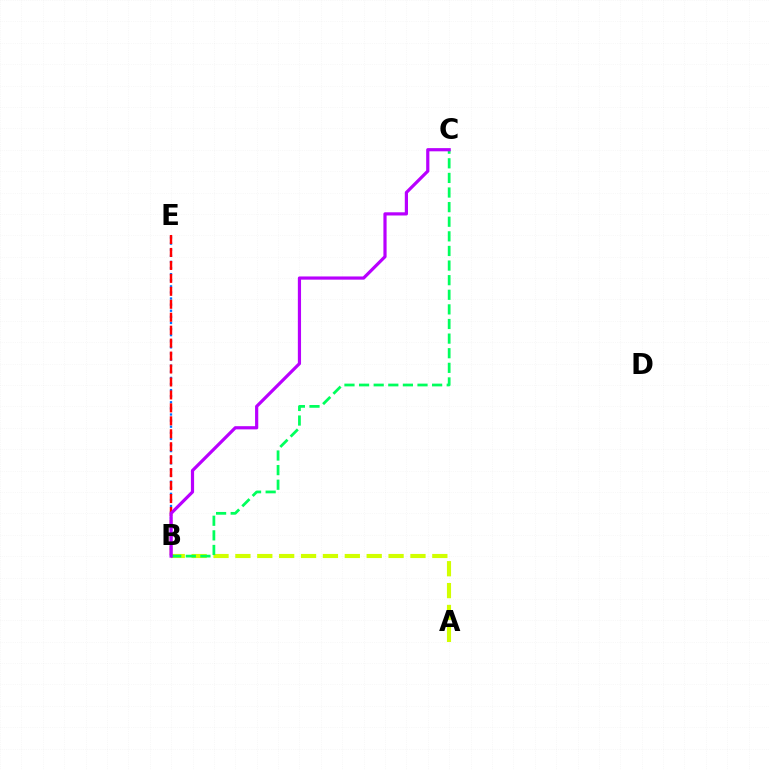{('A', 'B'): [{'color': '#d1ff00', 'line_style': 'dashed', 'thickness': 2.97}], ('B', 'C'): [{'color': '#00ff5c', 'line_style': 'dashed', 'thickness': 1.98}, {'color': '#b900ff', 'line_style': 'solid', 'thickness': 2.3}], ('B', 'E'): [{'color': '#0074ff', 'line_style': 'dotted', 'thickness': 1.66}, {'color': '#ff0000', 'line_style': 'dashed', 'thickness': 1.76}]}